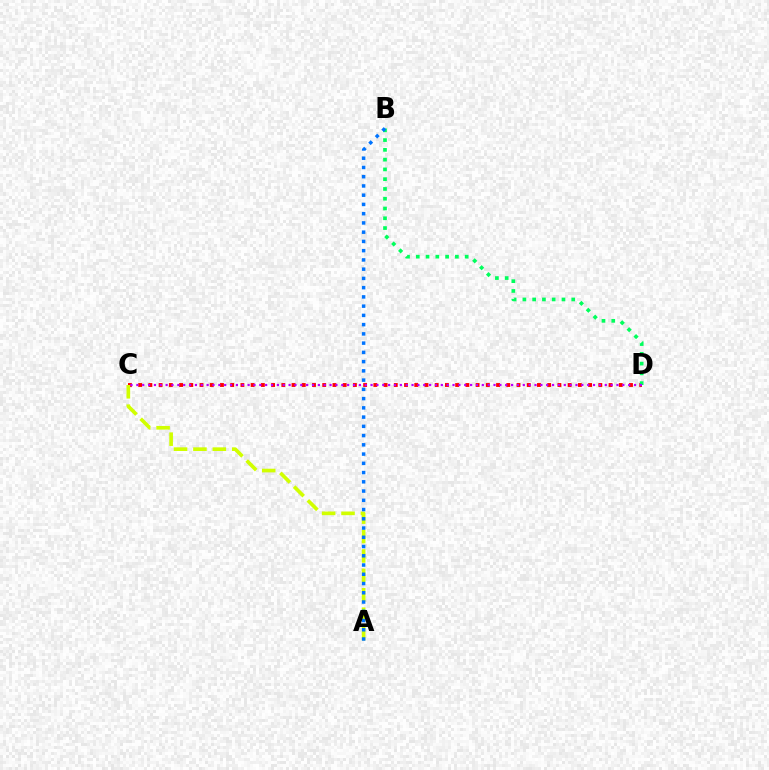{('C', 'D'): [{'color': '#ff0000', 'line_style': 'dotted', 'thickness': 2.78}, {'color': '#b900ff', 'line_style': 'dotted', 'thickness': 1.59}], ('B', 'D'): [{'color': '#00ff5c', 'line_style': 'dotted', 'thickness': 2.66}], ('A', 'C'): [{'color': '#d1ff00', 'line_style': 'dashed', 'thickness': 2.64}], ('A', 'B'): [{'color': '#0074ff', 'line_style': 'dotted', 'thickness': 2.51}]}